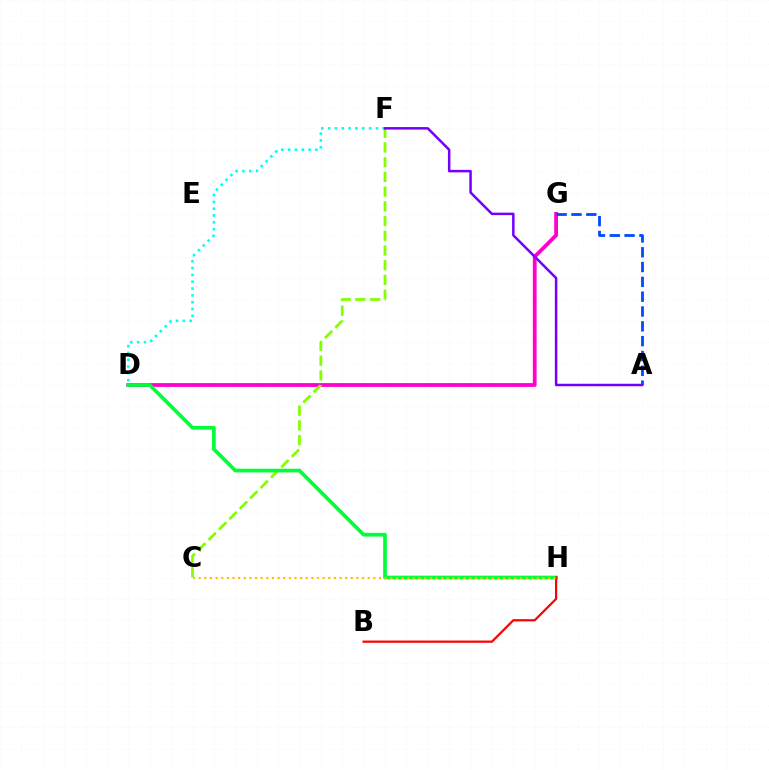{('D', 'G'): [{'color': '#ff00cf', 'line_style': 'solid', 'thickness': 2.73}], ('C', 'F'): [{'color': '#84ff00', 'line_style': 'dashed', 'thickness': 2.0}], ('A', 'G'): [{'color': '#004bff', 'line_style': 'dashed', 'thickness': 2.01}], ('D', 'F'): [{'color': '#00fff6', 'line_style': 'dotted', 'thickness': 1.85}], ('A', 'F'): [{'color': '#7200ff', 'line_style': 'solid', 'thickness': 1.8}], ('D', 'H'): [{'color': '#00ff39', 'line_style': 'solid', 'thickness': 2.65}], ('B', 'H'): [{'color': '#ff0000', 'line_style': 'solid', 'thickness': 1.6}], ('C', 'H'): [{'color': '#ffbd00', 'line_style': 'dotted', 'thickness': 1.53}]}